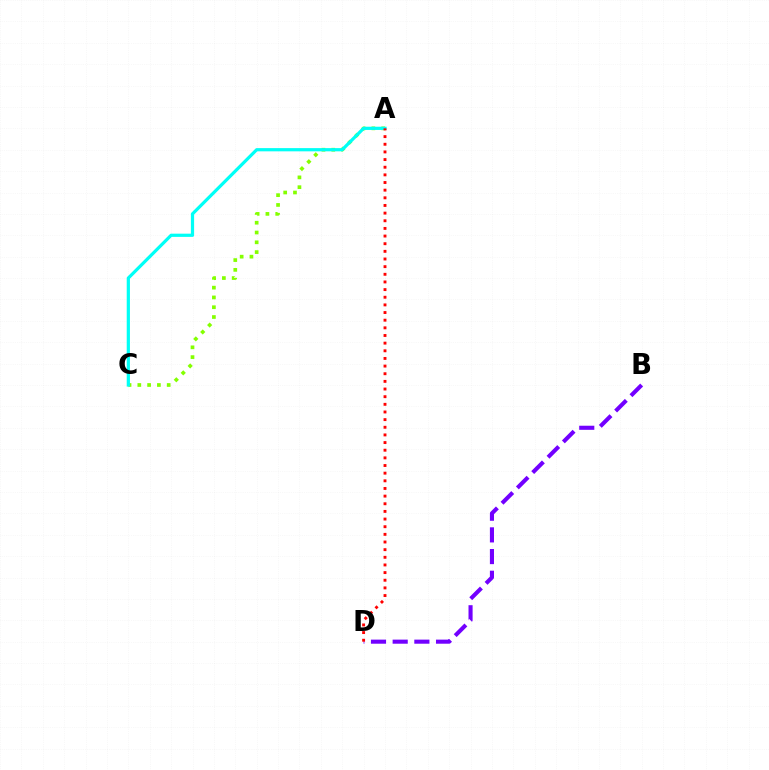{('B', 'D'): [{'color': '#7200ff', 'line_style': 'dashed', 'thickness': 2.95}], ('A', 'C'): [{'color': '#84ff00', 'line_style': 'dotted', 'thickness': 2.66}, {'color': '#00fff6', 'line_style': 'solid', 'thickness': 2.32}], ('A', 'D'): [{'color': '#ff0000', 'line_style': 'dotted', 'thickness': 2.08}]}